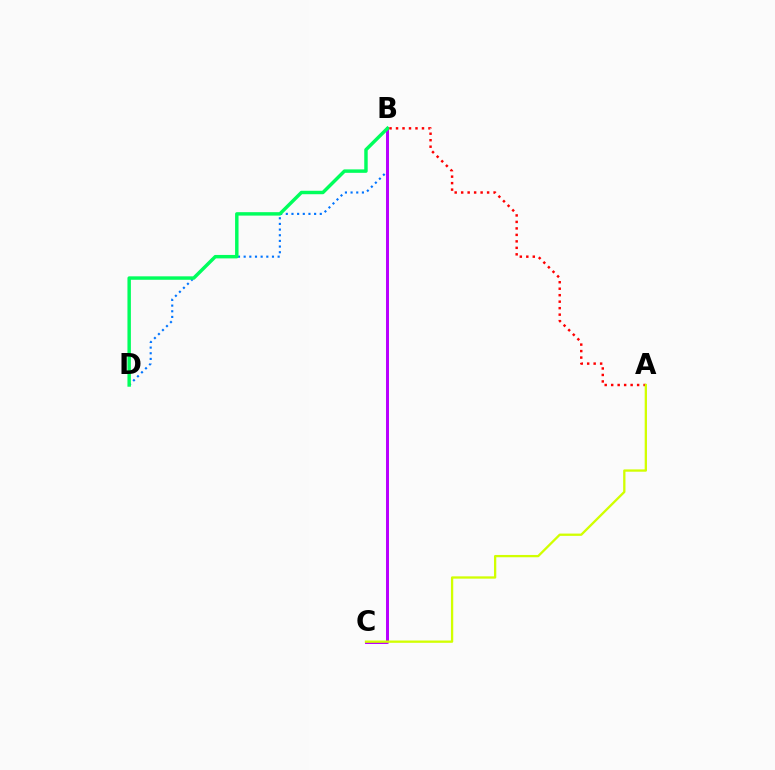{('B', 'D'): [{'color': '#0074ff', 'line_style': 'dotted', 'thickness': 1.54}, {'color': '#00ff5c', 'line_style': 'solid', 'thickness': 2.48}], ('B', 'C'): [{'color': '#b900ff', 'line_style': 'solid', 'thickness': 2.15}], ('A', 'B'): [{'color': '#ff0000', 'line_style': 'dotted', 'thickness': 1.76}], ('A', 'C'): [{'color': '#d1ff00', 'line_style': 'solid', 'thickness': 1.66}]}